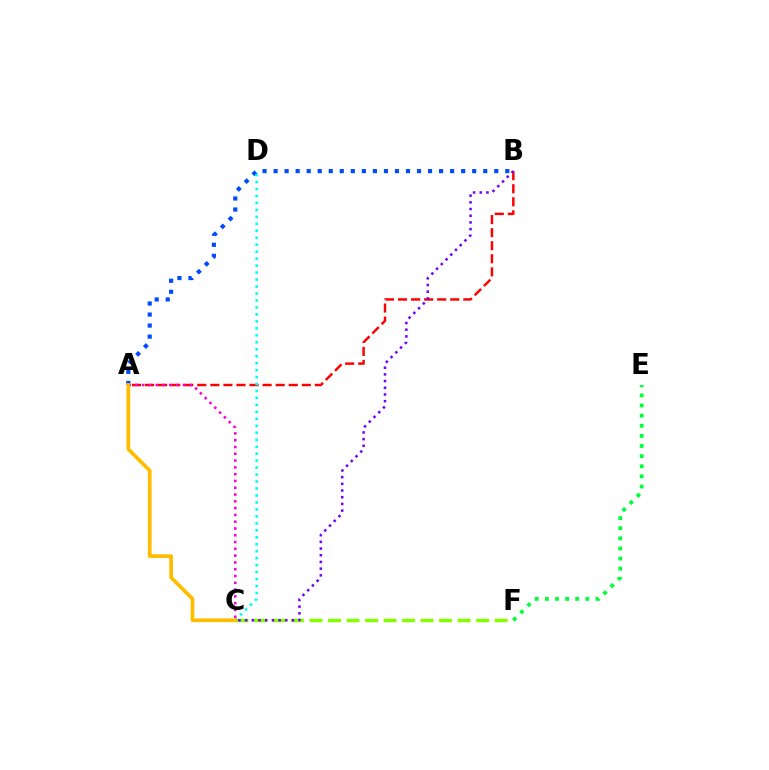{('C', 'F'): [{'color': '#84ff00', 'line_style': 'dashed', 'thickness': 2.51}], ('A', 'B'): [{'color': '#ff0000', 'line_style': 'dashed', 'thickness': 1.77}, {'color': '#004bff', 'line_style': 'dotted', 'thickness': 3.0}], ('B', 'C'): [{'color': '#7200ff', 'line_style': 'dotted', 'thickness': 1.82}], ('A', 'C'): [{'color': '#ff00cf', 'line_style': 'dotted', 'thickness': 1.84}, {'color': '#ffbd00', 'line_style': 'solid', 'thickness': 2.68}], ('E', 'F'): [{'color': '#00ff39', 'line_style': 'dotted', 'thickness': 2.75}], ('C', 'D'): [{'color': '#00fff6', 'line_style': 'dotted', 'thickness': 1.89}]}